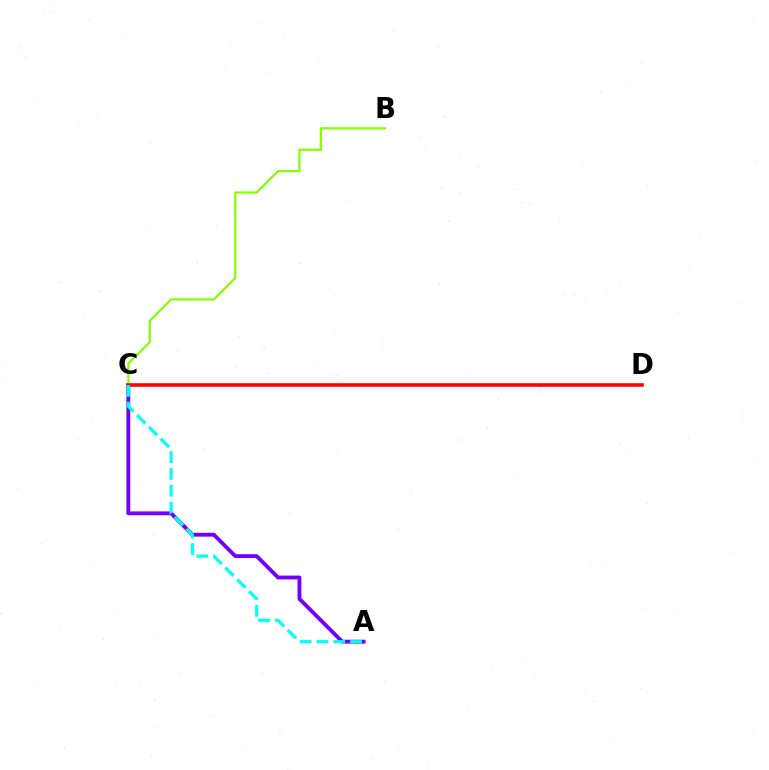{('A', 'C'): [{'color': '#7200ff', 'line_style': 'solid', 'thickness': 2.77}, {'color': '#00fff6', 'line_style': 'dashed', 'thickness': 2.28}], ('B', 'C'): [{'color': '#84ff00', 'line_style': 'solid', 'thickness': 1.58}], ('C', 'D'): [{'color': '#ff0000', 'line_style': 'solid', 'thickness': 2.57}]}